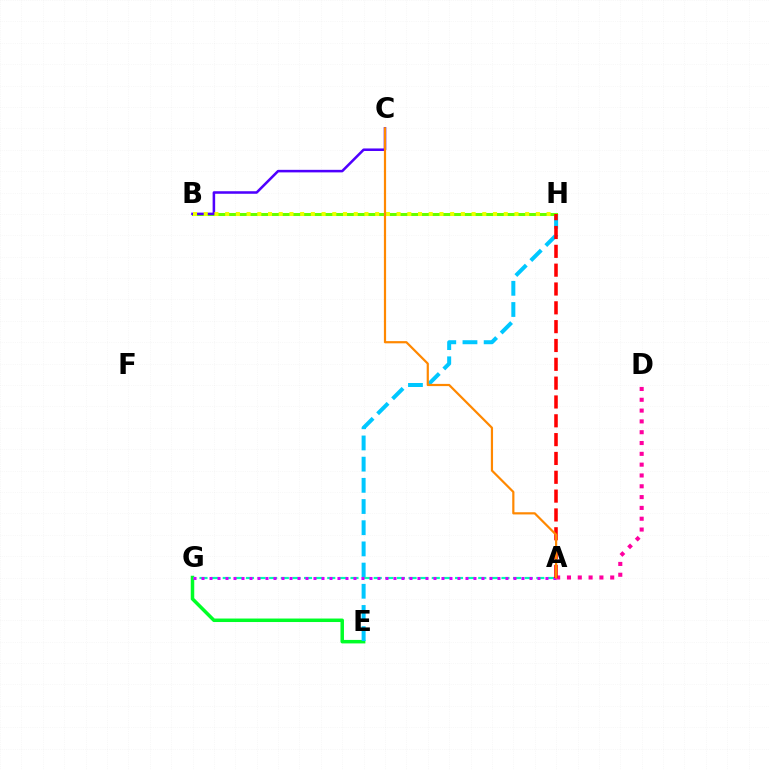{('E', 'G'): [{'color': '#00ff27', 'line_style': 'solid', 'thickness': 2.52}], ('B', 'H'): [{'color': '#003fff', 'line_style': 'solid', 'thickness': 2.06}, {'color': '#66ff00', 'line_style': 'solid', 'thickness': 2.18}, {'color': '#eeff00', 'line_style': 'dotted', 'thickness': 2.91}], ('E', 'H'): [{'color': '#00c7ff', 'line_style': 'dashed', 'thickness': 2.88}], ('A', 'D'): [{'color': '#ff00a0', 'line_style': 'dotted', 'thickness': 2.94}], ('A', 'G'): [{'color': '#00ffaf', 'line_style': 'dashed', 'thickness': 1.58}, {'color': '#d600ff', 'line_style': 'dotted', 'thickness': 2.17}], ('B', 'C'): [{'color': '#4f00ff', 'line_style': 'solid', 'thickness': 1.83}], ('A', 'H'): [{'color': '#ff0000', 'line_style': 'dashed', 'thickness': 2.56}], ('A', 'C'): [{'color': '#ff8800', 'line_style': 'solid', 'thickness': 1.58}]}